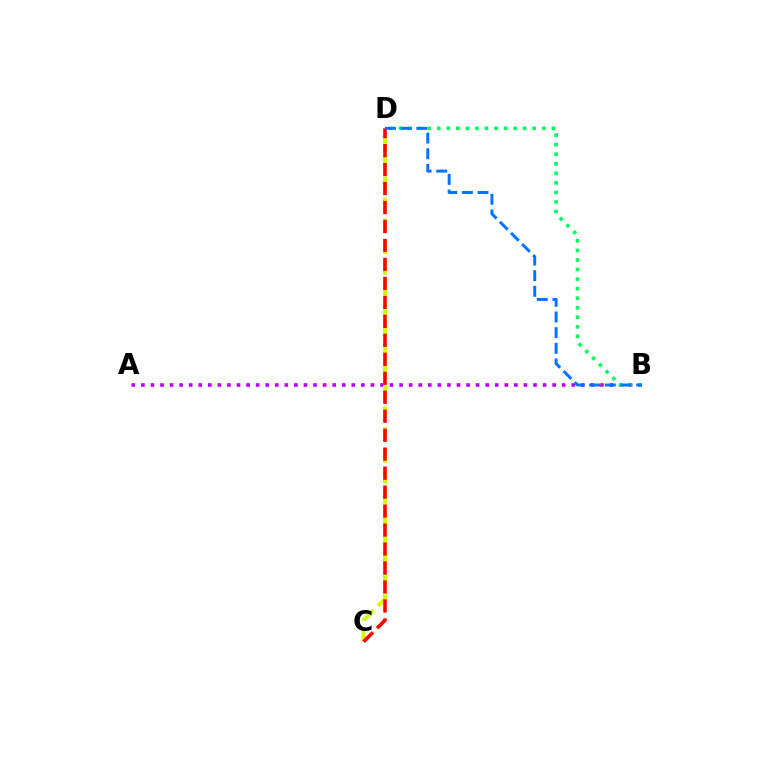{('A', 'B'): [{'color': '#b900ff', 'line_style': 'dotted', 'thickness': 2.6}], ('B', 'D'): [{'color': '#00ff5c', 'line_style': 'dotted', 'thickness': 2.59}, {'color': '#0074ff', 'line_style': 'dashed', 'thickness': 2.13}], ('C', 'D'): [{'color': '#d1ff00', 'line_style': 'dashed', 'thickness': 2.84}, {'color': '#ff0000', 'line_style': 'dashed', 'thickness': 2.58}]}